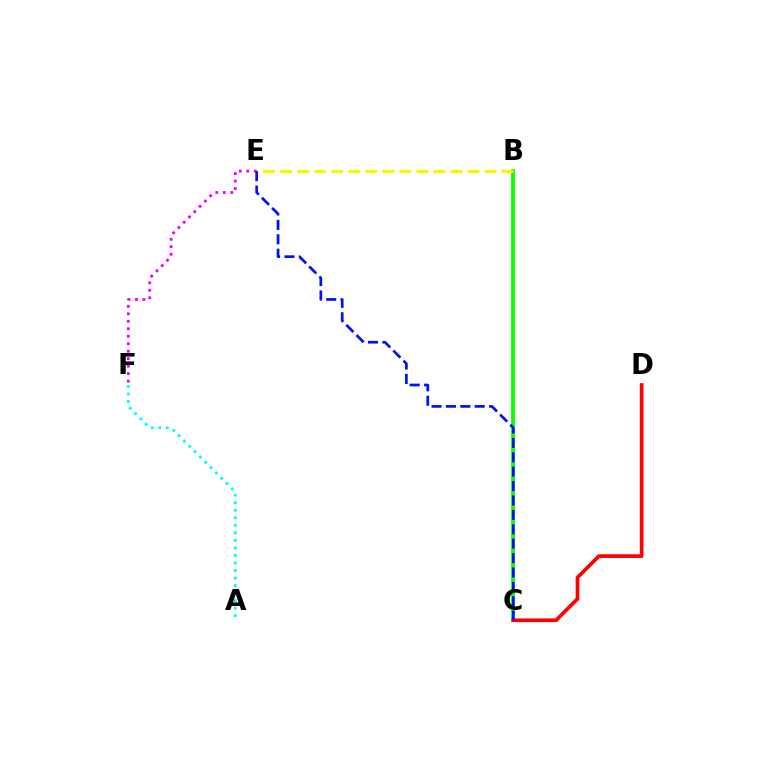{('B', 'C'): [{'color': '#08ff00', 'line_style': 'solid', 'thickness': 2.72}], ('C', 'D'): [{'color': '#ff0000', 'line_style': 'solid', 'thickness': 2.66}], ('E', 'F'): [{'color': '#ee00ff', 'line_style': 'dotted', 'thickness': 2.03}], ('A', 'F'): [{'color': '#00fff6', 'line_style': 'dotted', 'thickness': 2.05}], ('B', 'E'): [{'color': '#fcf500', 'line_style': 'dashed', 'thickness': 2.31}], ('C', 'E'): [{'color': '#0010ff', 'line_style': 'dashed', 'thickness': 1.96}]}